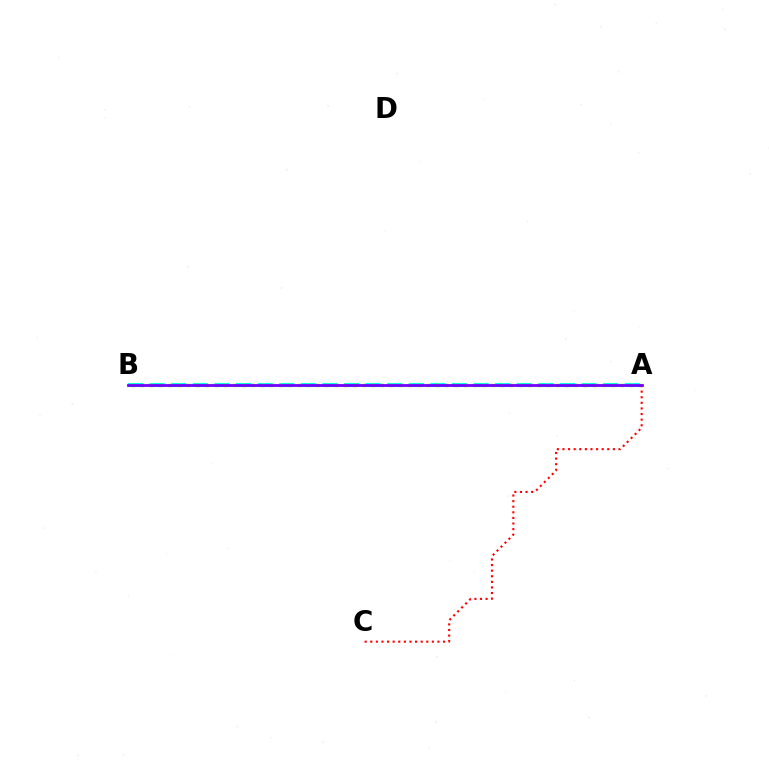{('A', 'B'): [{'color': '#00fff6', 'line_style': 'dashed', 'thickness': 2.93}, {'color': '#84ff00', 'line_style': 'dotted', 'thickness': 2.51}, {'color': '#7200ff', 'line_style': 'solid', 'thickness': 1.99}], ('A', 'C'): [{'color': '#ff0000', 'line_style': 'dotted', 'thickness': 1.52}]}